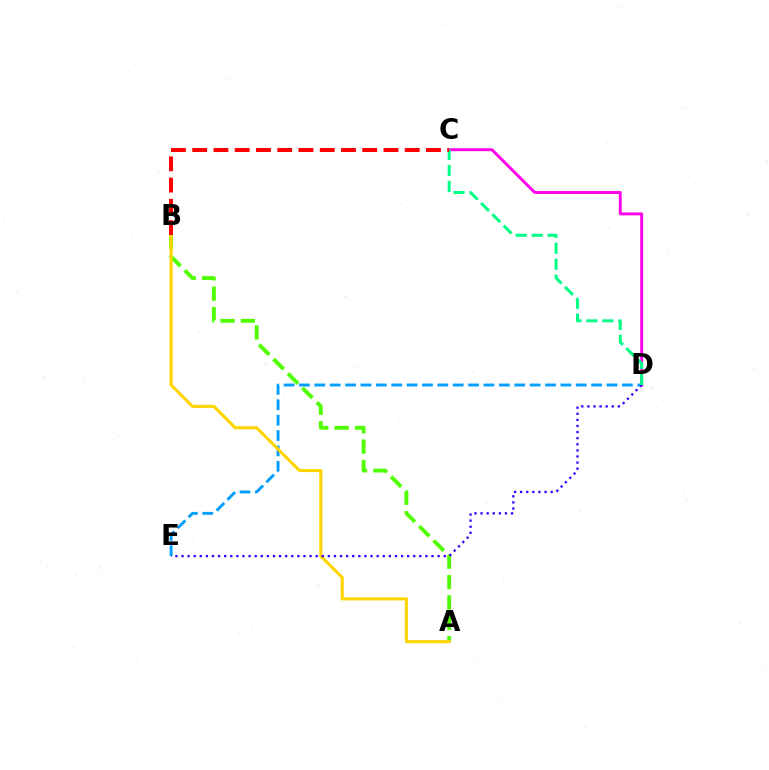{('C', 'D'): [{'color': '#ff00ed', 'line_style': 'solid', 'thickness': 2.1}, {'color': '#00ff86', 'line_style': 'dashed', 'thickness': 2.17}], ('D', 'E'): [{'color': '#009eff', 'line_style': 'dashed', 'thickness': 2.09}, {'color': '#3700ff', 'line_style': 'dotted', 'thickness': 1.66}], ('A', 'B'): [{'color': '#4fff00', 'line_style': 'dashed', 'thickness': 2.77}, {'color': '#ffd500', 'line_style': 'solid', 'thickness': 2.22}], ('B', 'C'): [{'color': '#ff0000', 'line_style': 'dashed', 'thickness': 2.89}]}